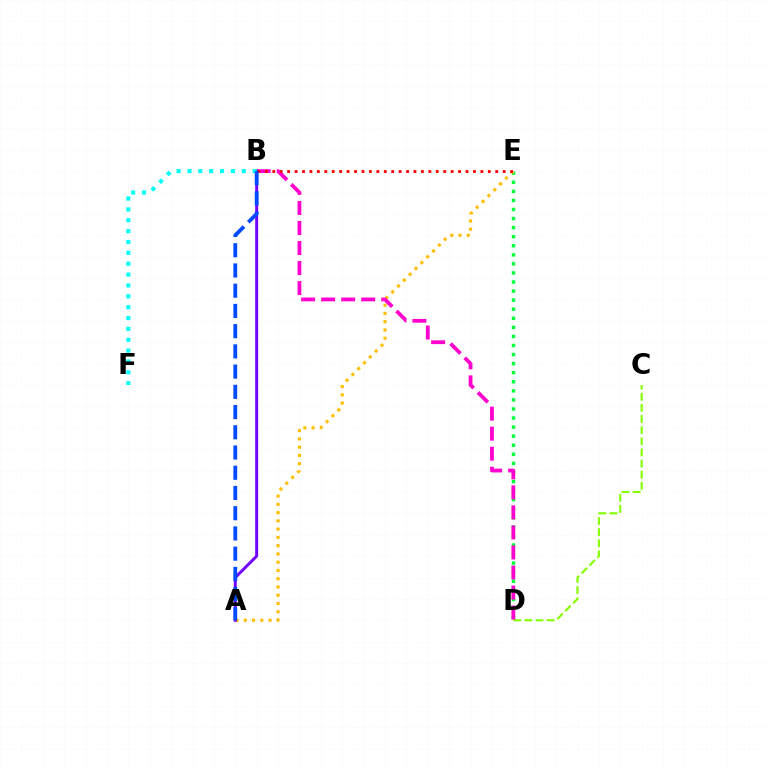{('D', 'E'): [{'color': '#00ff39', 'line_style': 'dotted', 'thickness': 2.46}], ('A', 'E'): [{'color': '#ffbd00', 'line_style': 'dotted', 'thickness': 2.24}], ('C', 'D'): [{'color': '#84ff00', 'line_style': 'dashed', 'thickness': 1.51}], ('B', 'D'): [{'color': '#ff00cf', 'line_style': 'dashed', 'thickness': 2.72}], ('A', 'B'): [{'color': '#7200ff', 'line_style': 'solid', 'thickness': 2.14}, {'color': '#004bff', 'line_style': 'dashed', 'thickness': 2.75}], ('B', 'E'): [{'color': '#ff0000', 'line_style': 'dotted', 'thickness': 2.02}], ('B', 'F'): [{'color': '#00fff6', 'line_style': 'dotted', 'thickness': 2.95}]}